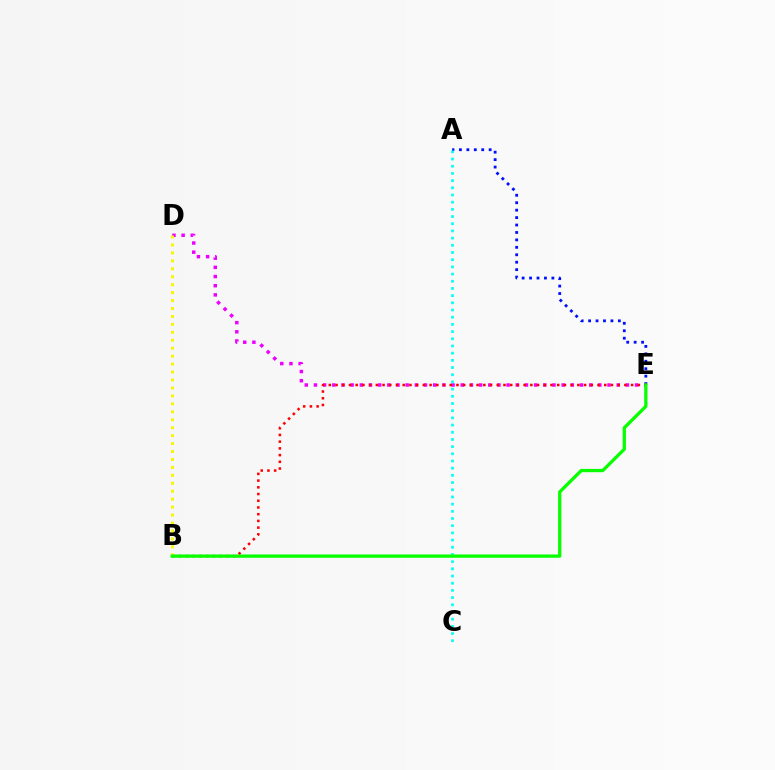{('A', 'E'): [{'color': '#0010ff', 'line_style': 'dotted', 'thickness': 2.02}], ('D', 'E'): [{'color': '#ee00ff', 'line_style': 'dotted', 'thickness': 2.49}], ('A', 'C'): [{'color': '#00fff6', 'line_style': 'dotted', 'thickness': 1.95}], ('B', 'E'): [{'color': '#ff0000', 'line_style': 'dotted', 'thickness': 1.83}, {'color': '#08ff00', 'line_style': 'solid', 'thickness': 2.37}], ('B', 'D'): [{'color': '#fcf500', 'line_style': 'dotted', 'thickness': 2.16}]}